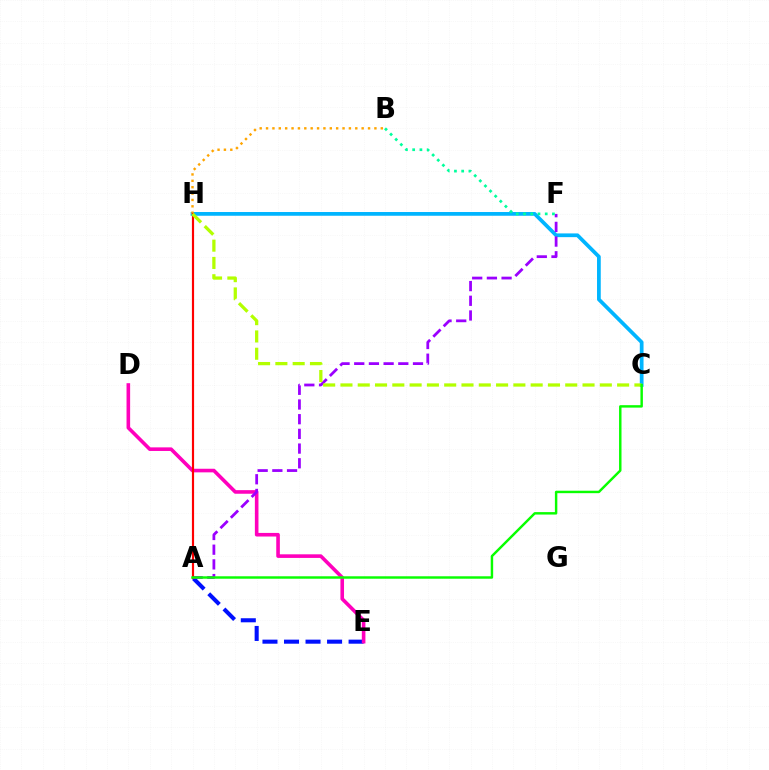{('C', 'H'): [{'color': '#00b5ff', 'line_style': 'solid', 'thickness': 2.69}, {'color': '#b3ff00', 'line_style': 'dashed', 'thickness': 2.35}], ('A', 'E'): [{'color': '#0010ff', 'line_style': 'dashed', 'thickness': 2.92}], ('D', 'E'): [{'color': '#ff00bd', 'line_style': 'solid', 'thickness': 2.59}], ('B', 'H'): [{'color': '#ffa500', 'line_style': 'dotted', 'thickness': 1.73}], ('A', 'F'): [{'color': '#9b00ff', 'line_style': 'dashed', 'thickness': 2.0}], ('A', 'H'): [{'color': '#ff0000', 'line_style': 'solid', 'thickness': 1.57}], ('B', 'F'): [{'color': '#00ff9d', 'line_style': 'dotted', 'thickness': 1.97}], ('A', 'C'): [{'color': '#08ff00', 'line_style': 'solid', 'thickness': 1.76}]}